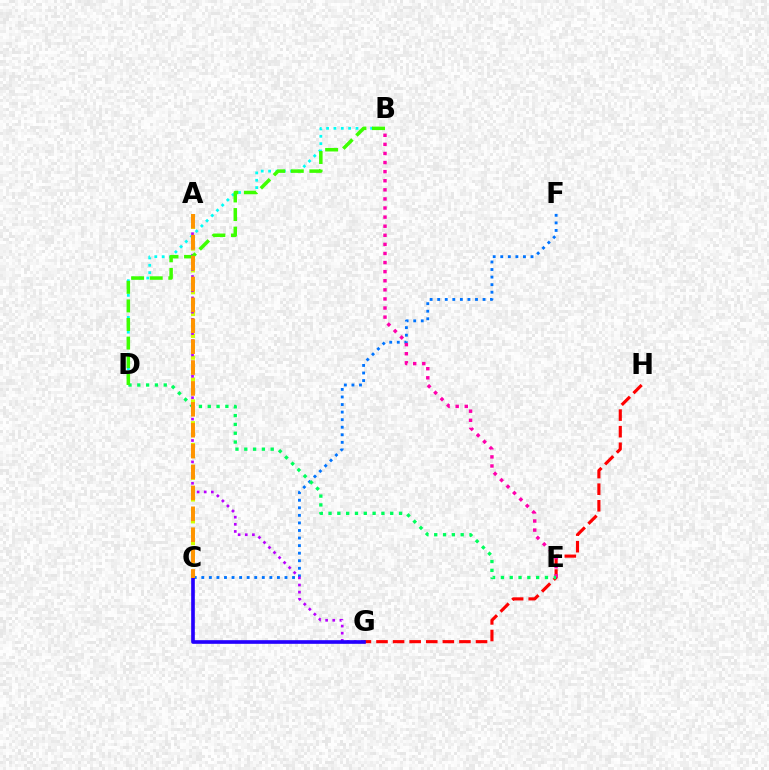{('A', 'C'): [{'color': '#d1ff00', 'line_style': 'dotted', 'thickness': 2.96}, {'color': '#ff9400', 'line_style': 'dashed', 'thickness': 2.84}], ('C', 'F'): [{'color': '#0074ff', 'line_style': 'dotted', 'thickness': 2.05}], ('B', 'D'): [{'color': '#00fff6', 'line_style': 'dotted', 'thickness': 2.0}, {'color': '#3dff00', 'line_style': 'dashed', 'thickness': 2.52}], ('G', 'H'): [{'color': '#ff0000', 'line_style': 'dashed', 'thickness': 2.25}], ('B', 'E'): [{'color': '#ff00ac', 'line_style': 'dotted', 'thickness': 2.47}], ('A', 'G'): [{'color': '#b900ff', 'line_style': 'dotted', 'thickness': 1.94}], ('D', 'E'): [{'color': '#00ff5c', 'line_style': 'dotted', 'thickness': 2.39}], ('C', 'G'): [{'color': '#2500ff', 'line_style': 'solid', 'thickness': 2.63}]}